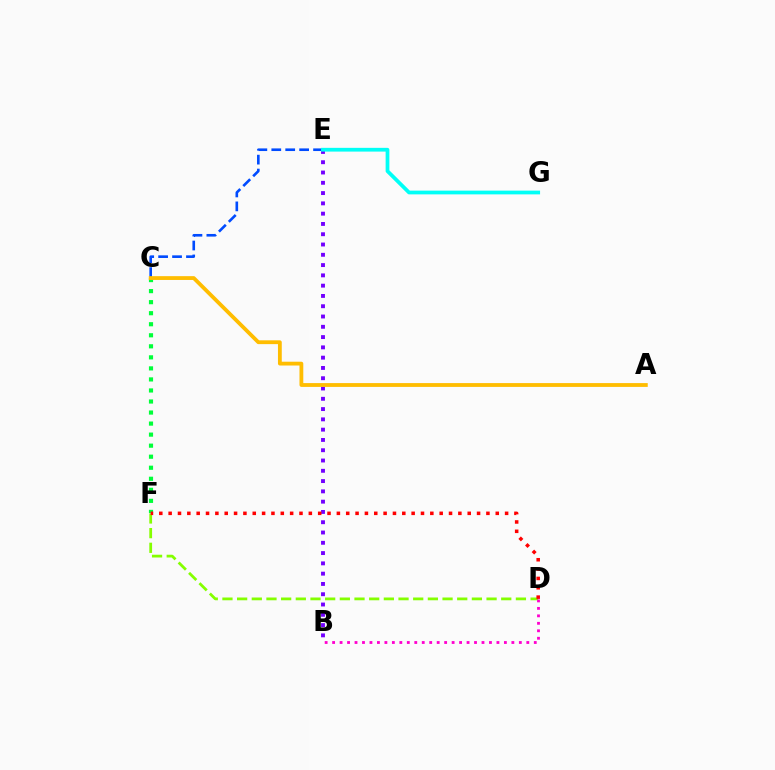{('C', 'E'): [{'color': '#004bff', 'line_style': 'dashed', 'thickness': 1.89}], ('C', 'F'): [{'color': '#00ff39', 'line_style': 'dotted', 'thickness': 3.0}], ('D', 'F'): [{'color': '#84ff00', 'line_style': 'dashed', 'thickness': 1.99}, {'color': '#ff0000', 'line_style': 'dotted', 'thickness': 2.54}], ('B', 'D'): [{'color': '#ff00cf', 'line_style': 'dotted', 'thickness': 2.03}], ('B', 'E'): [{'color': '#7200ff', 'line_style': 'dotted', 'thickness': 2.79}], ('A', 'C'): [{'color': '#ffbd00', 'line_style': 'solid', 'thickness': 2.74}], ('E', 'G'): [{'color': '#00fff6', 'line_style': 'solid', 'thickness': 2.7}]}